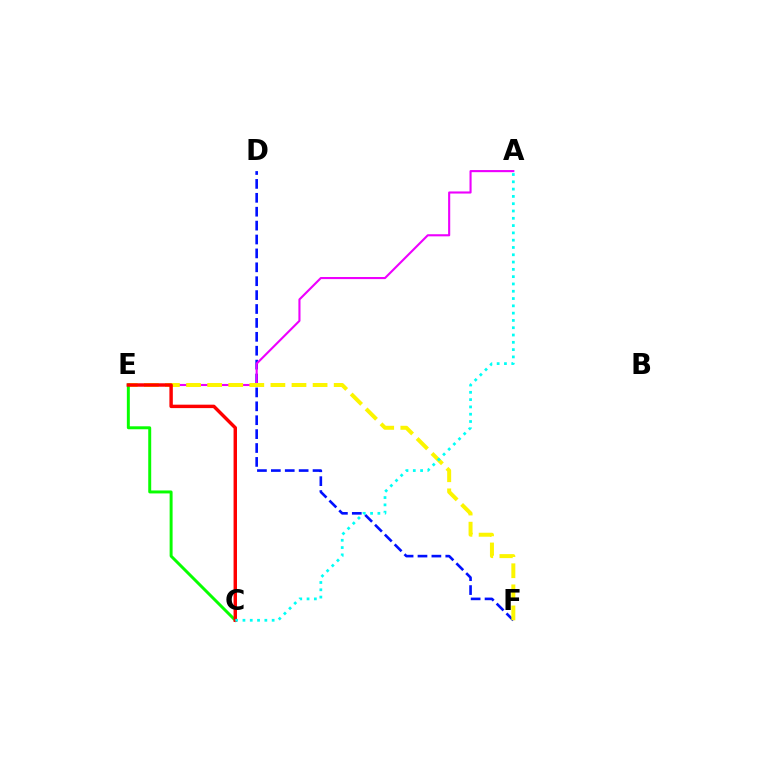{('D', 'F'): [{'color': '#0010ff', 'line_style': 'dashed', 'thickness': 1.89}], ('A', 'E'): [{'color': '#ee00ff', 'line_style': 'solid', 'thickness': 1.52}], ('E', 'F'): [{'color': '#fcf500', 'line_style': 'dashed', 'thickness': 2.87}], ('C', 'E'): [{'color': '#08ff00', 'line_style': 'solid', 'thickness': 2.13}, {'color': '#ff0000', 'line_style': 'solid', 'thickness': 2.47}], ('A', 'C'): [{'color': '#00fff6', 'line_style': 'dotted', 'thickness': 1.98}]}